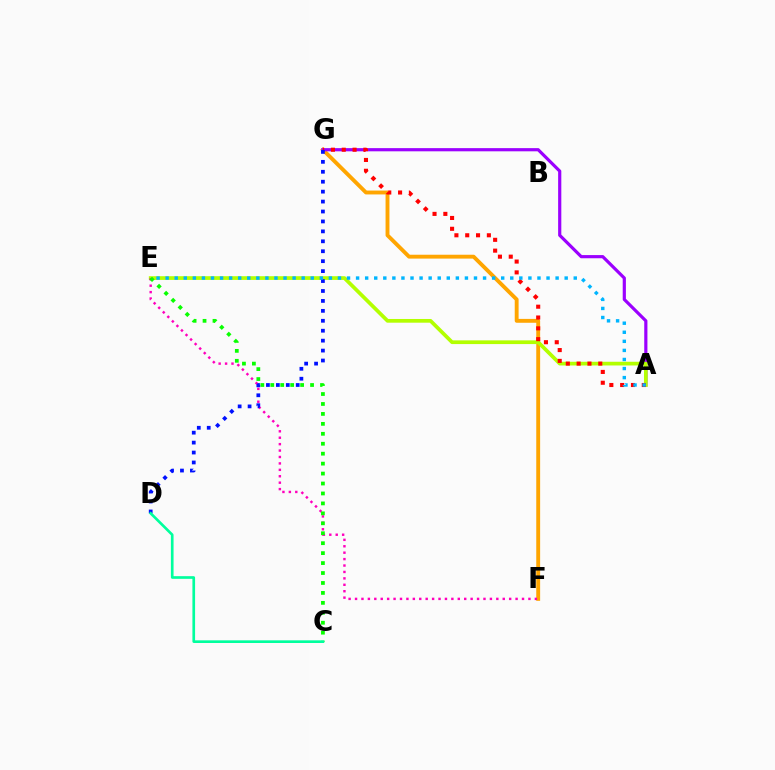{('F', 'G'): [{'color': '#ffa500', 'line_style': 'solid', 'thickness': 2.79}], ('A', 'G'): [{'color': '#9b00ff', 'line_style': 'solid', 'thickness': 2.29}, {'color': '#ff0000', 'line_style': 'dotted', 'thickness': 2.94}], ('A', 'E'): [{'color': '#b3ff00', 'line_style': 'solid', 'thickness': 2.67}, {'color': '#00b5ff', 'line_style': 'dotted', 'thickness': 2.46}], ('E', 'F'): [{'color': '#ff00bd', 'line_style': 'dotted', 'thickness': 1.74}], ('C', 'E'): [{'color': '#08ff00', 'line_style': 'dotted', 'thickness': 2.7}], ('D', 'G'): [{'color': '#0010ff', 'line_style': 'dotted', 'thickness': 2.7}], ('C', 'D'): [{'color': '#00ff9d', 'line_style': 'solid', 'thickness': 1.92}]}